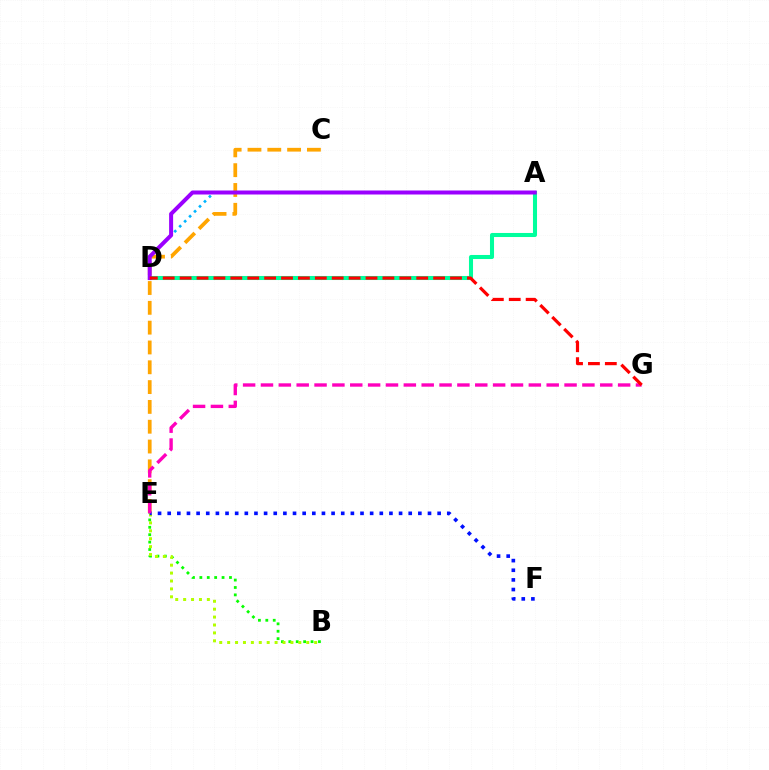{('B', 'E'): [{'color': '#08ff00', 'line_style': 'dotted', 'thickness': 2.01}, {'color': '#b3ff00', 'line_style': 'dotted', 'thickness': 2.15}], ('C', 'E'): [{'color': '#ffa500', 'line_style': 'dashed', 'thickness': 2.69}], ('E', 'F'): [{'color': '#0010ff', 'line_style': 'dotted', 'thickness': 2.62}], ('A', 'D'): [{'color': '#00b5ff', 'line_style': 'dotted', 'thickness': 1.91}, {'color': '#00ff9d', 'line_style': 'solid', 'thickness': 2.92}, {'color': '#9b00ff', 'line_style': 'solid', 'thickness': 2.88}], ('E', 'G'): [{'color': '#ff00bd', 'line_style': 'dashed', 'thickness': 2.43}], ('D', 'G'): [{'color': '#ff0000', 'line_style': 'dashed', 'thickness': 2.3}]}